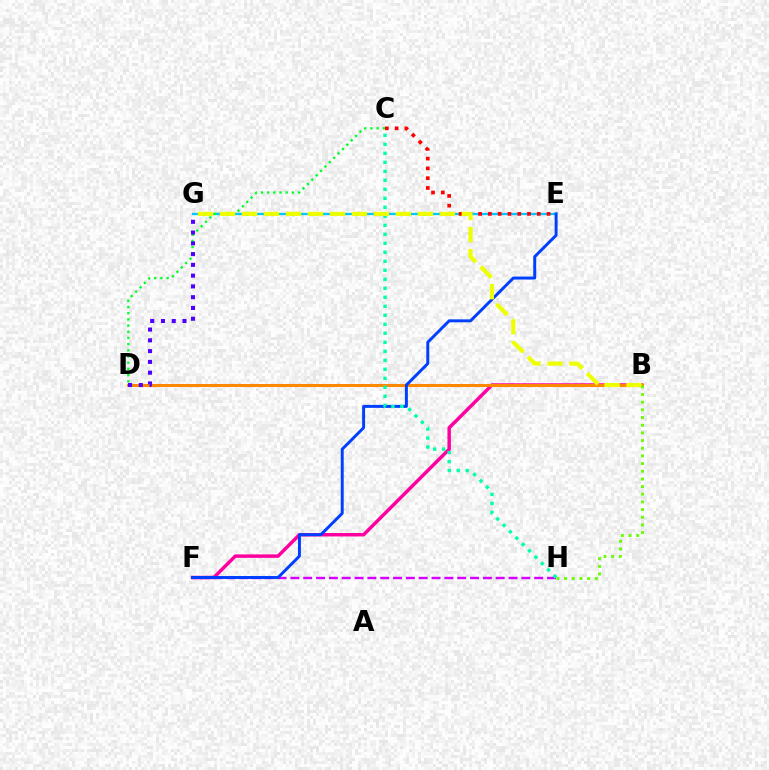{('E', 'G'): [{'color': '#00c7ff', 'line_style': 'solid', 'thickness': 1.67}], ('B', 'F'): [{'color': '#ff00a0', 'line_style': 'solid', 'thickness': 2.49}], ('F', 'H'): [{'color': '#d600ff', 'line_style': 'dashed', 'thickness': 1.74}], ('C', 'D'): [{'color': '#00ff27', 'line_style': 'dotted', 'thickness': 1.68}], ('B', 'D'): [{'color': '#ff8800', 'line_style': 'solid', 'thickness': 2.18}], ('C', 'E'): [{'color': '#ff0000', 'line_style': 'dotted', 'thickness': 2.66}], ('E', 'F'): [{'color': '#003fff', 'line_style': 'solid', 'thickness': 2.13}], ('D', 'G'): [{'color': '#4f00ff', 'line_style': 'dotted', 'thickness': 2.93}], ('C', 'H'): [{'color': '#00ffaf', 'line_style': 'dotted', 'thickness': 2.45}], ('B', 'G'): [{'color': '#eeff00', 'line_style': 'dashed', 'thickness': 2.99}], ('B', 'H'): [{'color': '#66ff00', 'line_style': 'dotted', 'thickness': 2.08}]}